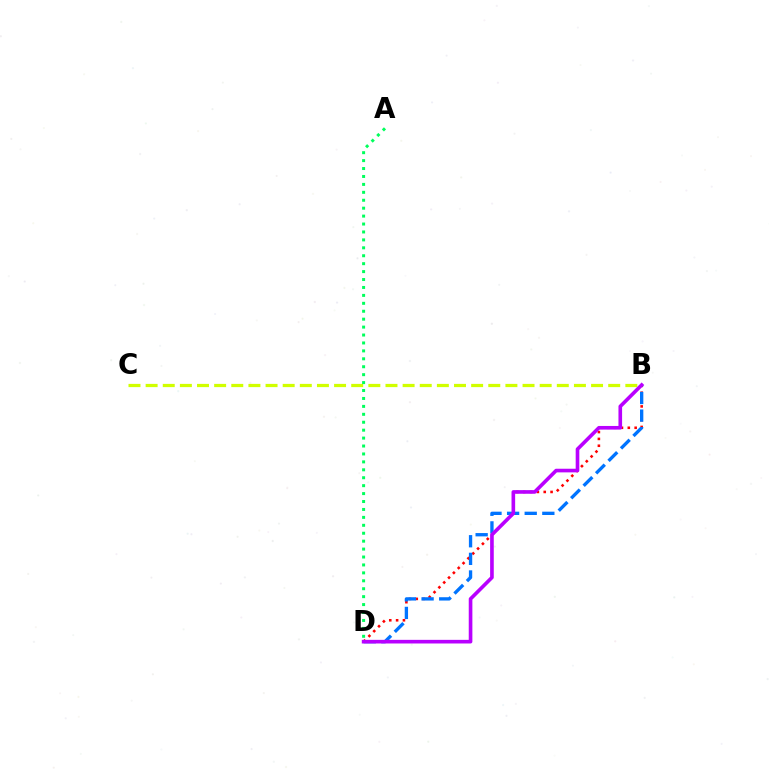{('B', 'D'): [{'color': '#ff0000', 'line_style': 'dotted', 'thickness': 1.86}, {'color': '#0074ff', 'line_style': 'dashed', 'thickness': 2.39}, {'color': '#b900ff', 'line_style': 'solid', 'thickness': 2.62}], ('B', 'C'): [{'color': '#d1ff00', 'line_style': 'dashed', 'thickness': 2.33}], ('A', 'D'): [{'color': '#00ff5c', 'line_style': 'dotted', 'thickness': 2.15}]}